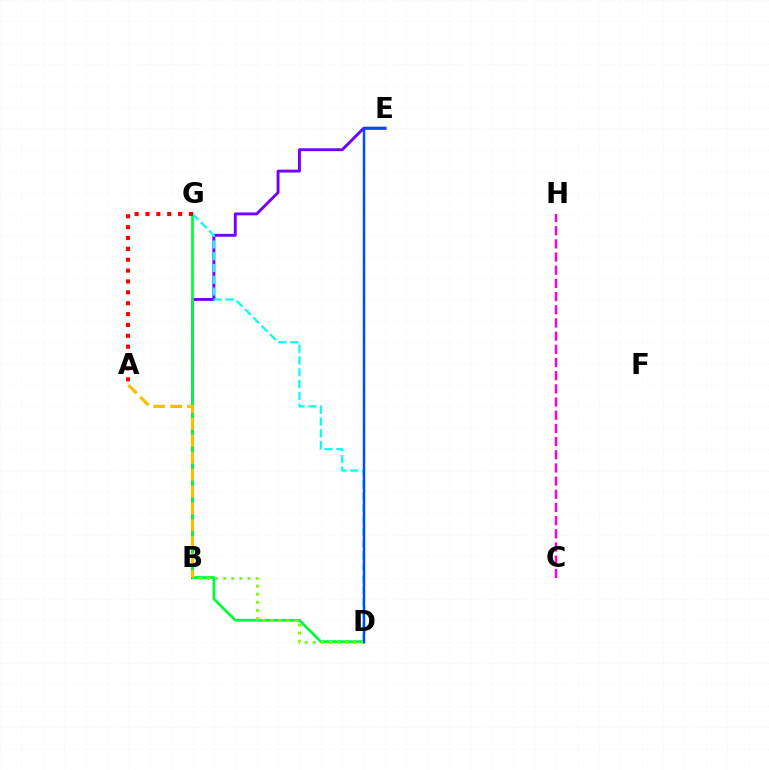{('C', 'H'): [{'color': '#ff00cf', 'line_style': 'dashed', 'thickness': 1.79}], ('B', 'E'): [{'color': '#7200ff', 'line_style': 'solid', 'thickness': 2.08}], ('D', 'G'): [{'color': '#00ff39', 'line_style': 'solid', 'thickness': 2.0}, {'color': '#00fff6', 'line_style': 'dashed', 'thickness': 1.6}], ('A', 'B'): [{'color': '#ffbd00', 'line_style': 'dashed', 'thickness': 2.3}], ('B', 'D'): [{'color': '#84ff00', 'line_style': 'dotted', 'thickness': 2.2}], ('D', 'E'): [{'color': '#004bff', 'line_style': 'solid', 'thickness': 1.78}], ('A', 'G'): [{'color': '#ff0000', 'line_style': 'dotted', 'thickness': 2.95}]}